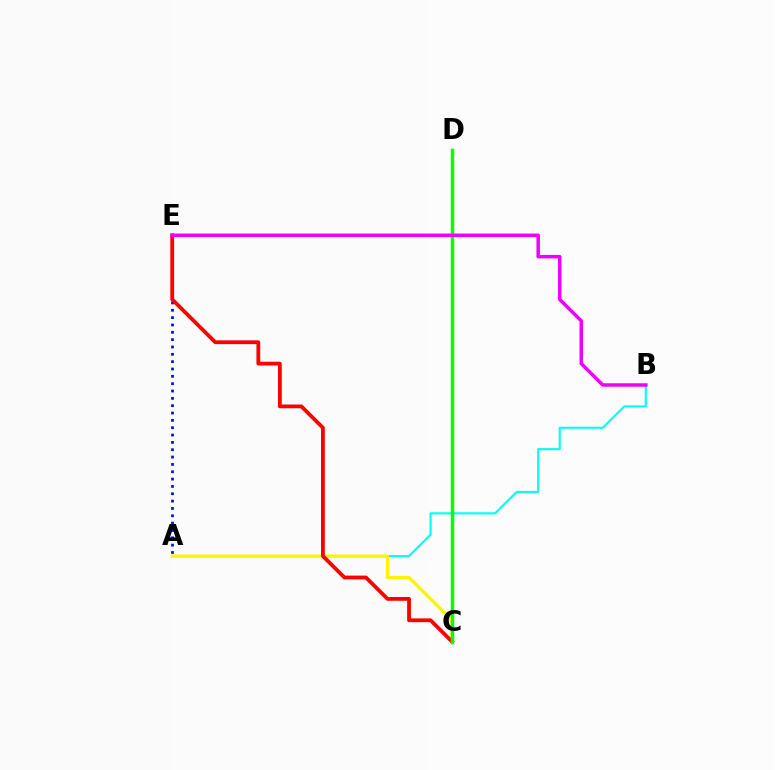{('A', 'B'): [{'color': '#00fff6', 'line_style': 'solid', 'thickness': 1.53}], ('A', 'C'): [{'color': '#fcf500', 'line_style': 'solid', 'thickness': 2.32}], ('A', 'E'): [{'color': '#0010ff', 'line_style': 'dotted', 'thickness': 1.99}], ('C', 'E'): [{'color': '#ff0000', 'line_style': 'solid', 'thickness': 2.73}], ('C', 'D'): [{'color': '#08ff00', 'line_style': 'solid', 'thickness': 2.51}], ('B', 'E'): [{'color': '#ee00ff', 'line_style': 'solid', 'thickness': 2.51}]}